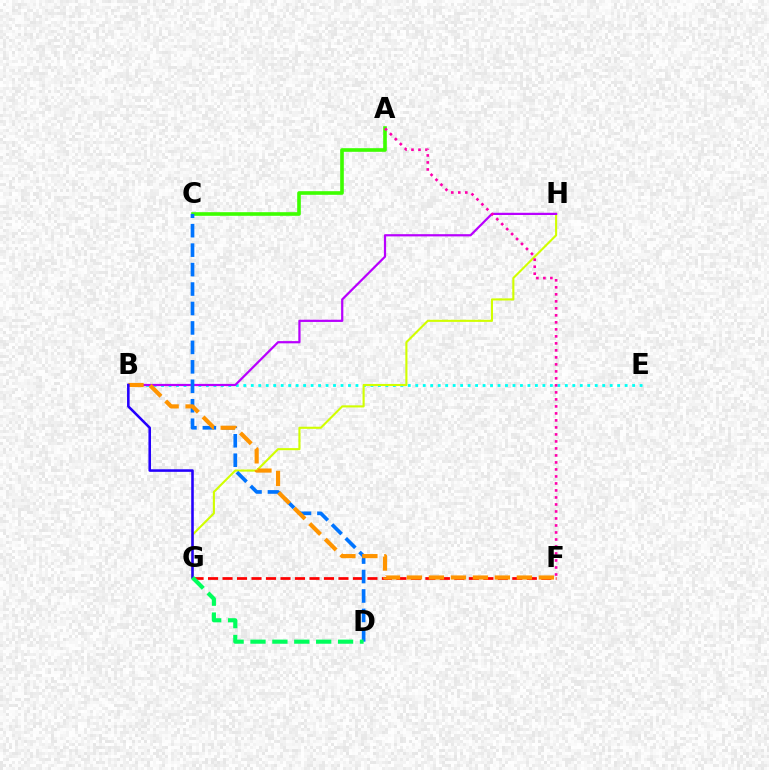{('F', 'G'): [{'color': '#ff0000', 'line_style': 'dashed', 'thickness': 1.97}], ('B', 'E'): [{'color': '#00fff6', 'line_style': 'dotted', 'thickness': 2.03}], ('G', 'H'): [{'color': '#d1ff00', 'line_style': 'solid', 'thickness': 1.52}], ('A', 'C'): [{'color': '#3dff00', 'line_style': 'solid', 'thickness': 2.61}], ('B', 'H'): [{'color': '#b900ff', 'line_style': 'solid', 'thickness': 1.6}], ('C', 'D'): [{'color': '#0074ff', 'line_style': 'dashed', 'thickness': 2.64}], ('B', 'F'): [{'color': '#ff9400', 'line_style': 'dashed', 'thickness': 2.99}], ('A', 'F'): [{'color': '#ff00ac', 'line_style': 'dotted', 'thickness': 1.9}], ('B', 'G'): [{'color': '#2500ff', 'line_style': 'solid', 'thickness': 1.86}], ('D', 'G'): [{'color': '#00ff5c', 'line_style': 'dashed', 'thickness': 2.97}]}